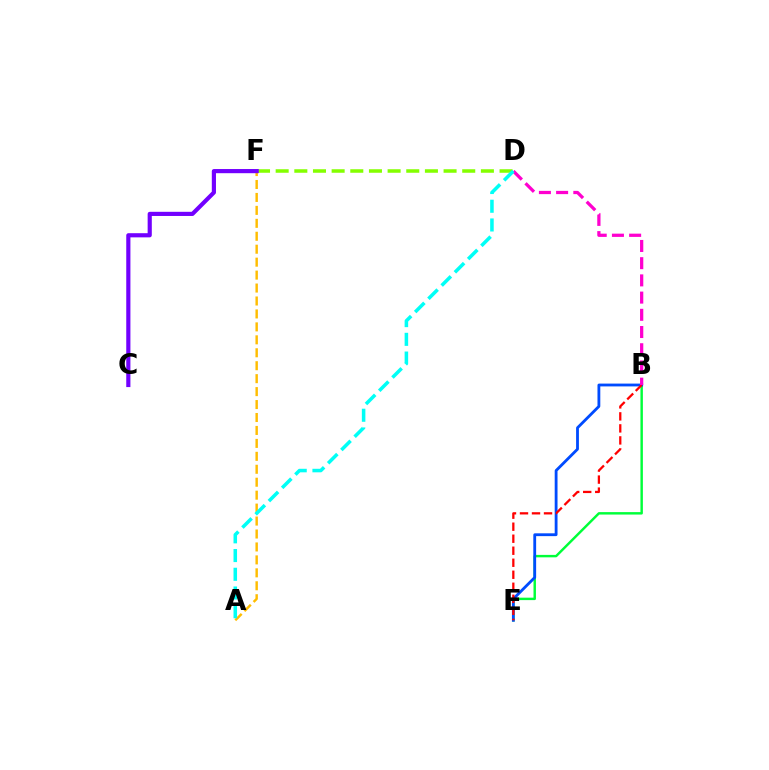{('B', 'E'): [{'color': '#00ff39', 'line_style': 'solid', 'thickness': 1.76}, {'color': '#004bff', 'line_style': 'solid', 'thickness': 2.03}, {'color': '#ff0000', 'line_style': 'dashed', 'thickness': 1.63}], ('B', 'D'): [{'color': '#ff00cf', 'line_style': 'dashed', 'thickness': 2.34}], ('A', 'F'): [{'color': '#ffbd00', 'line_style': 'dashed', 'thickness': 1.76}], ('D', 'F'): [{'color': '#84ff00', 'line_style': 'dashed', 'thickness': 2.53}], ('A', 'D'): [{'color': '#00fff6', 'line_style': 'dashed', 'thickness': 2.54}], ('C', 'F'): [{'color': '#7200ff', 'line_style': 'solid', 'thickness': 2.99}]}